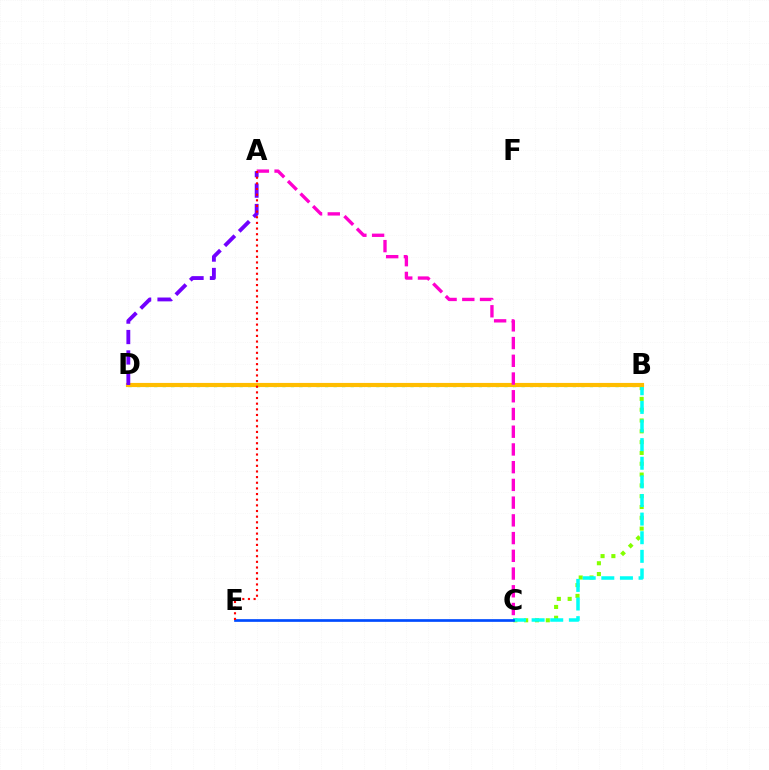{('B', 'C'): [{'color': '#84ff00', 'line_style': 'dotted', 'thickness': 2.94}, {'color': '#00fff6', 'line_style': 'dashed', 'thickness': 2.53}], ('B', 'D'): [{'color': '#00ff39', 'line_style': 'dotted', 'thickness': 2.32}, {'color': '#ffbd00', 'line_style': 'solid', 'thickness': 2.99}], ('A', 'D'): [{'color': '#7200ff', 'line_style': 'dashed', 'thickness': 2.77}], ('A', 'C'): [{'color': '#ff00cf', 'line_style': 'dashed', 'thickness': 2.41}], ('C', 'E'): [{'color': '#004bff', 'line_style': 'solid', 'thickness': 1.94}], ('A', 'E'): [{'color': '#ff0000', 'line_style': 'dotted', 'thickness': 1.53}]}